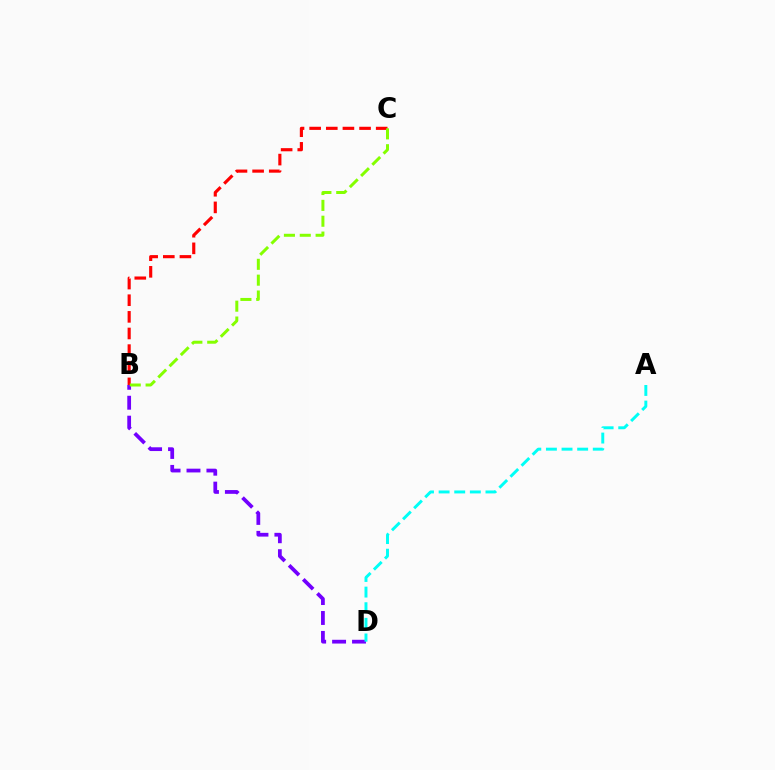{('B', 'D'): [{'color': '#7200ff', 'line_style': 'dashed', 'thickness': 2.71}], ('A', 'D'): [{'color': '#00fff6', 'line_style': 'dashed', 'thickness': 2.12}], ('B', 'C'): [{'color': '#ff0000', 'line_style': 'dashed', 'thickness': 2.26}, {'color': '#84ff00', 'line_style': 'dashed', 'thickness': 2.15}]}